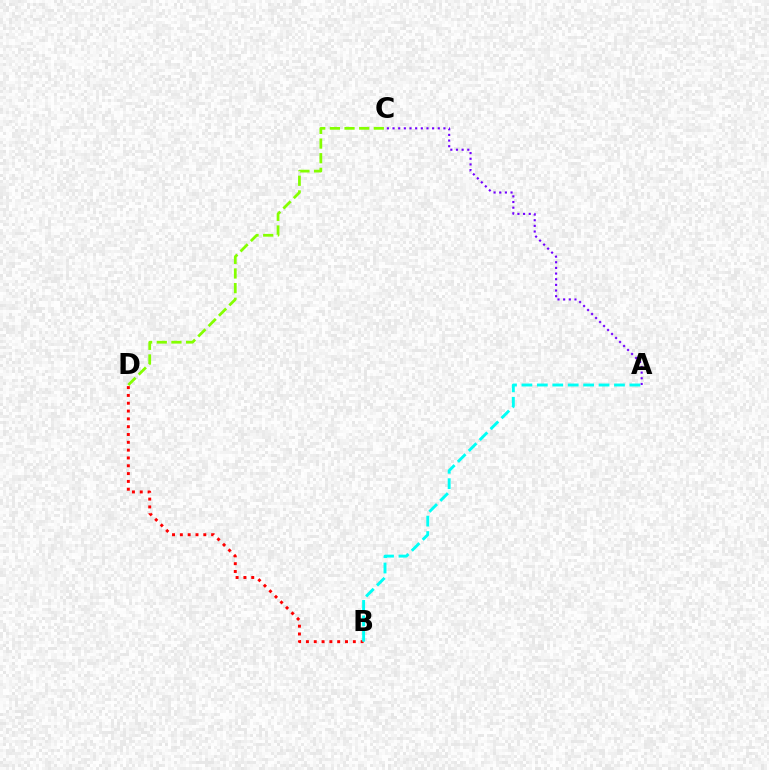{('C', 'D'): [{'color': '#84ff00', 'line_style': 'dashed', 'thickness': 1.99}], ('B', 'D'): [{'color': '#ff0000', 'line_style': 'dotted', 'thickness': 2.12}], ('A', 'C'): [{'color': '#7200ff', 'line_style': 'dotted', 'thickness': 1.54}], ('A', 'B'): [{'color': '#00fff6', 'line_style': 'dashed', 'thickness': 2.1}]}